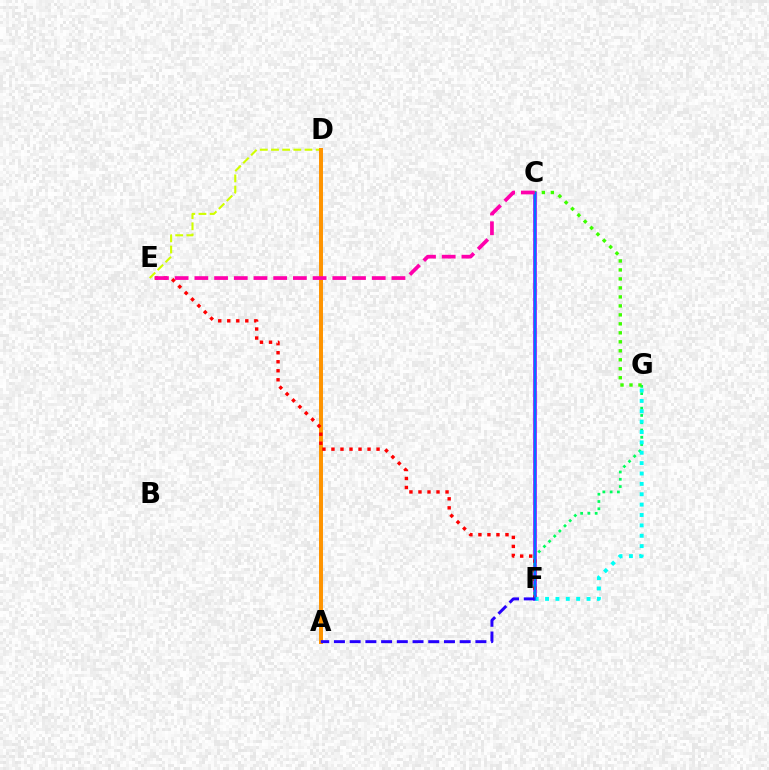{('D', 'E'): [{'color': '#d1ff00', 'line_style': 'dashed', 'thickness': 1.52}], ('A', 'D'): [{'color': '#ff9400', 'line_style': 'solid', 'thickness': 2.86}], ('C', 'F'): [{'color': '#b900ff', 'line_style': 'solid', 'thickness': 2.61}, {'color': '#0074ff', 'line_style': 'solid', 'thickness': 1.8}], ('F', 'G'): [{'color': '#00ff5c', 'line_style': 'dotted', 'thickness': 1.98}, {'color': '#00fff6', 'line_style': 'dotted', 'thickness': 2.82}], ('E', 'F'): [{'color': '#ff0000', 'line_style': 'dotted', 'thickness': 2.45}], ('C', 'G'): [{'color': '#3dff00', 'line_style': 'dotted', 'thickness': 2.44}], ('A', 'F'): [{'color': '#2500ff', 'line_style': 'dashed', 'thickness': 2.14}], ('C', 'E'): [{'color': '#ff00ac', 'line_style': 'dashed', 'thickness': 2.68}]}